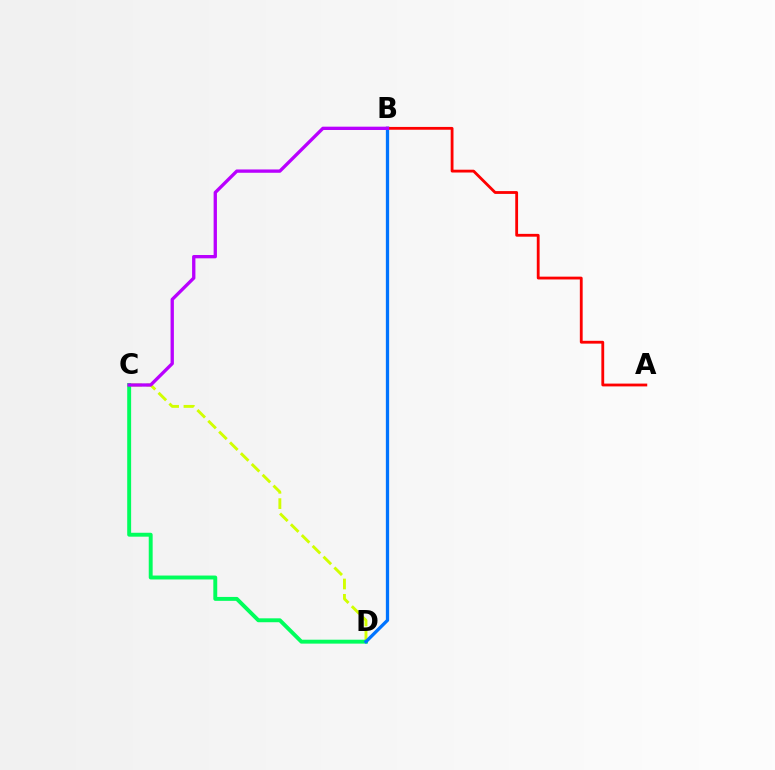{('C', 'D'): [{'color': '#d1ff00', 'line_style': 'dashed', 'thickness': 2.08}, {'color': '#00ff5c', 'line_style': 'solid', 'thickness': 2.82}], ('B', 'D'): [{'color': '#0074ff', 'line_style': 'solid', 'thickness': 2.36}], ('A', 'B'): [{'color': '#ff0000', 'line_style': 'solid', 'thickness': 2.02}], ('B', 'C'): [{'color': '#b900ff', 'line_style': 'solid', 'thickness': 2.39}]}